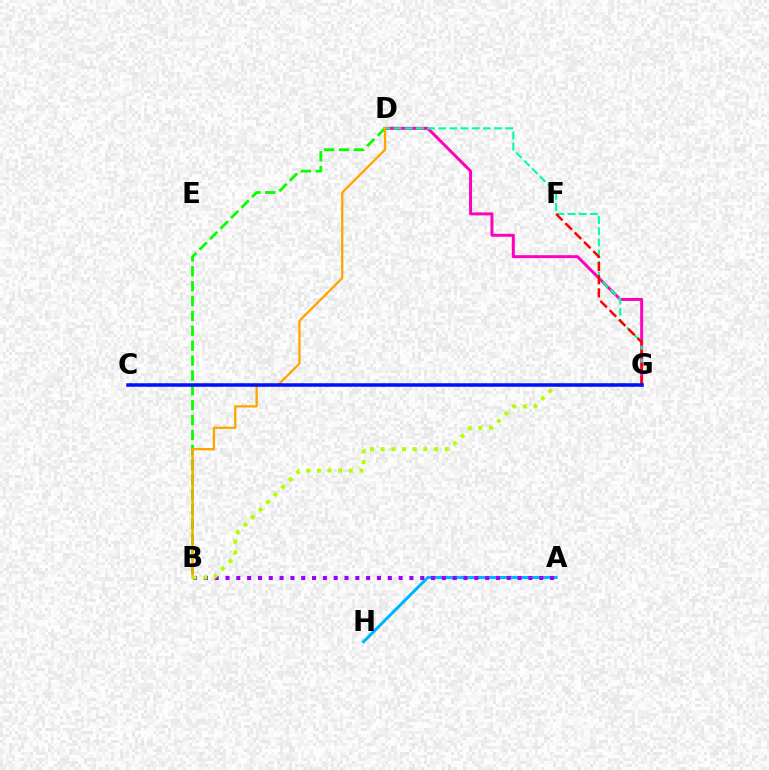{('D', 'G'): [{'color': '#ff00bd', 'line_style': 'solid', 'thickness': 2.14}, {'color': '#00ff9d', 'line_style': 'dashed', 'thickness': 1.52}], ('A', 'H'): [{'color': '#00b5ff', 'line_style': 'solid', 'thickness': 2.2}], ('B', 'D'): [{'color': '#08ff00', 'line_style': 'dashed', 'thickness': 2.02}, {'color': '#ffa500', 'line_style': 'solid', 'thickness': 1.67}], ('A', 'B'): [{'color': '#9b00ff', 'line_style': 'dotted', 'thickness': 2.94}], ('F', 'G'): [{'color': '#ff0000', 'line_style': 'dashed', 'thickness': 1.79}], ('B', 'G'): [{'color': '#b3ff00', 'line_style': 'dotted', 'thickness': 2.9}], ('C', 'G'): [{'color': '#0010ff', 'line_style': 'solid', 'thickness': 2.53}]}